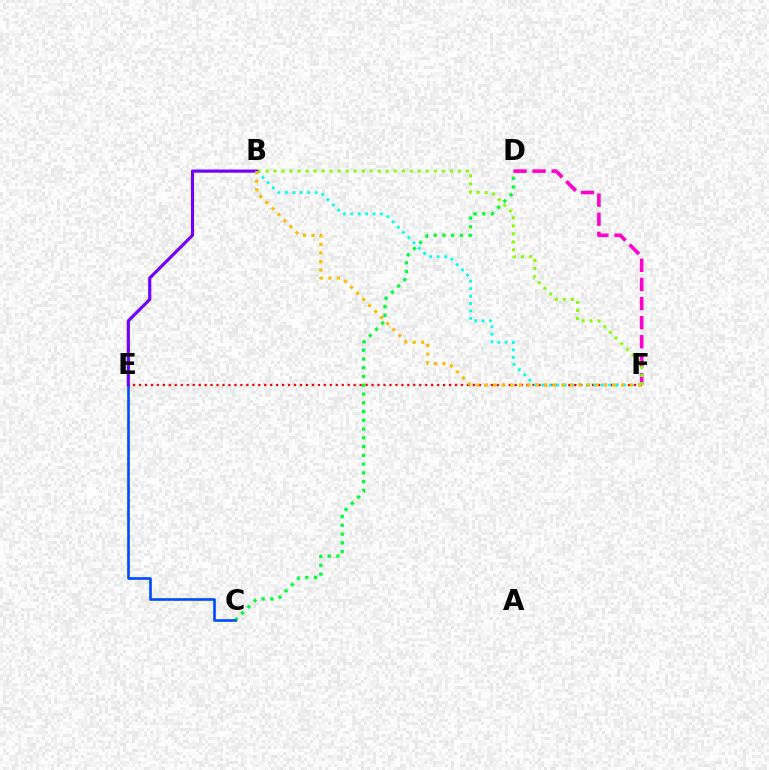{('E', 'F'): [{'color': '#ff0000', 'line_style': 'dotted', 'thickness': 1.62}], ('C', 'D'): [{'color': '#00ff39', 'line_style': 'dotted', 'thickness': 2.38}], ('D', 'F'): [{'color': '#ff00cf', 'line_style': 'dashed', 'thickness': 2.59}], ('B', 'F'): [{'color': '#00fff6', 'line_style': 'dotted', 'thickness': 2.02}, {'color': '#84ff00', 'line_style': 'dotted', 'thickness': 2.18}, {'color': '#ffbd00', 'line_style': 'dotted', 'thickness': 2.32}], ('C', 'E'): [{'color': '#004bff', 'line_style': 'solid', 'thickness': 1.9}], ('B', 'E'): [{'color': '#7200ff', 'line_style': 'solid', 'thickness': 2.28}]}